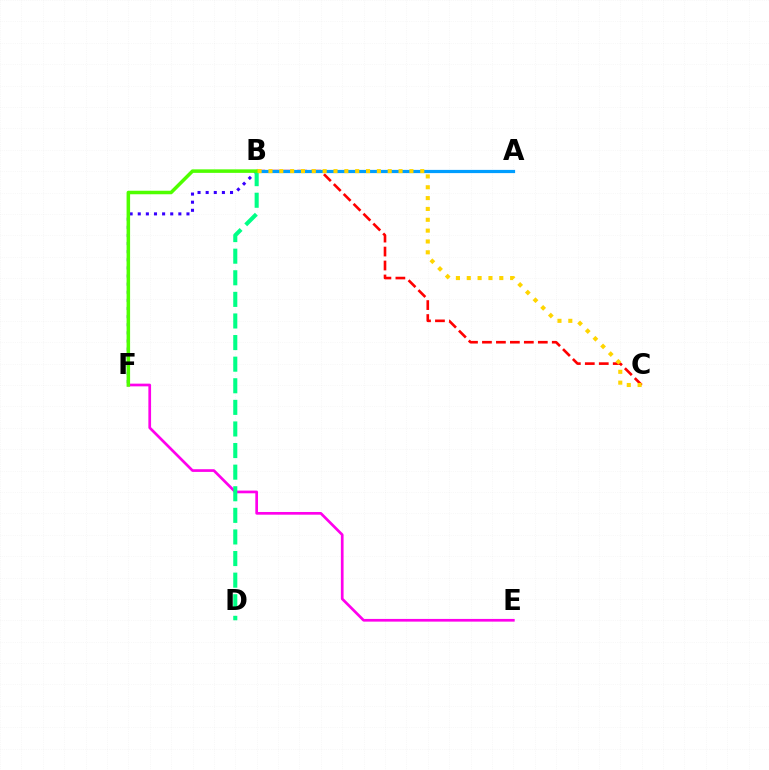{('E', 'F'): [{'color': '#ff00ed', 'line_style': 'solid', 'thickness': 1.94}], ('B', 'C'): [{'color': '#ff0000', 'line_style': 'dashed', 'thickness': 1.9}, {'color': '#ffd500', 'line_style': 'dotted', 'thickness': 2.95}], ('A', 'B'): [{'color': '#009eff', 'line_style': 'solid', 'thickness': 2.31}], ('B', 'F'): [{'color': '#3700ff', 'line_style': 'dotted', 'thickness': 2.21}, {'color': '#4fff00', 'line_style': 'solid', 'thickness': 2.53}], ('B', 'D'): [{'color': '#00ff86', 'line_style': 'dashed', 'thickness': 2.93}]}